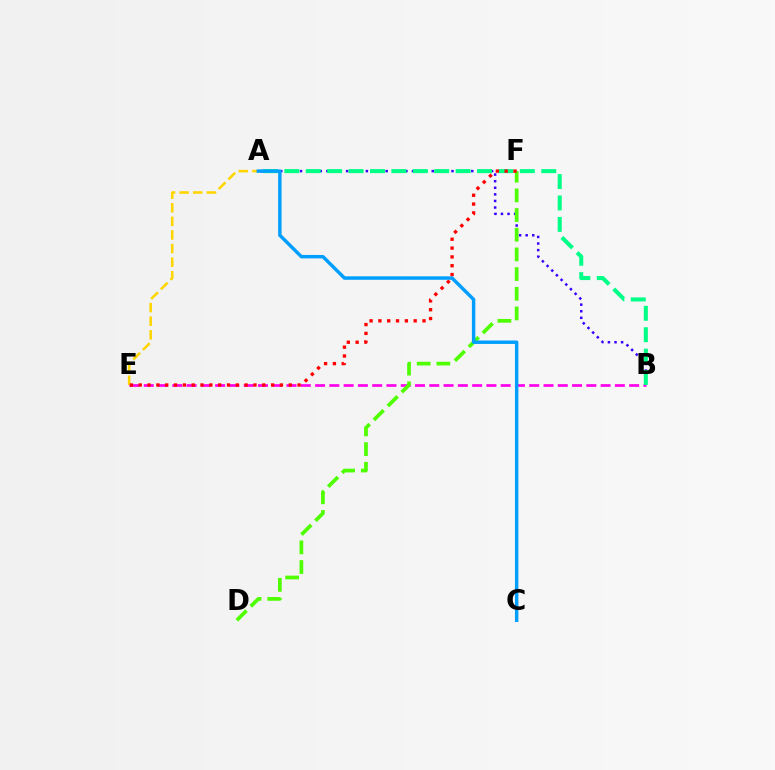{('B', 'E'): [{'color': '#ff00ed', 'line_style': 'dashed', 'thickness': 1.94}], ('A', 'E'): [{'color': '#ffd500', 'line_style': 'dashed', 'thickness': 1.85}], ('A', 'B'): [{'color': '#3700ff', 'line_style': 'dotted', 'thickness': 1.79}, {'color': '#00ff86', 'line_style': 'dashed', 'thickness': 2.91}], ('D', 'F'): [{'color': '#4fff00', 'line_style': 'dashed', 'thickness': 2.67}], ('E', 'F'): [{'color': '#ff0000', 'line_style': 'dotted', 'thickness': 2.4}], ('A', 'C'): [{'color': '#009eff', 'line_style': 'solid', 'thickness': 2.48}]}